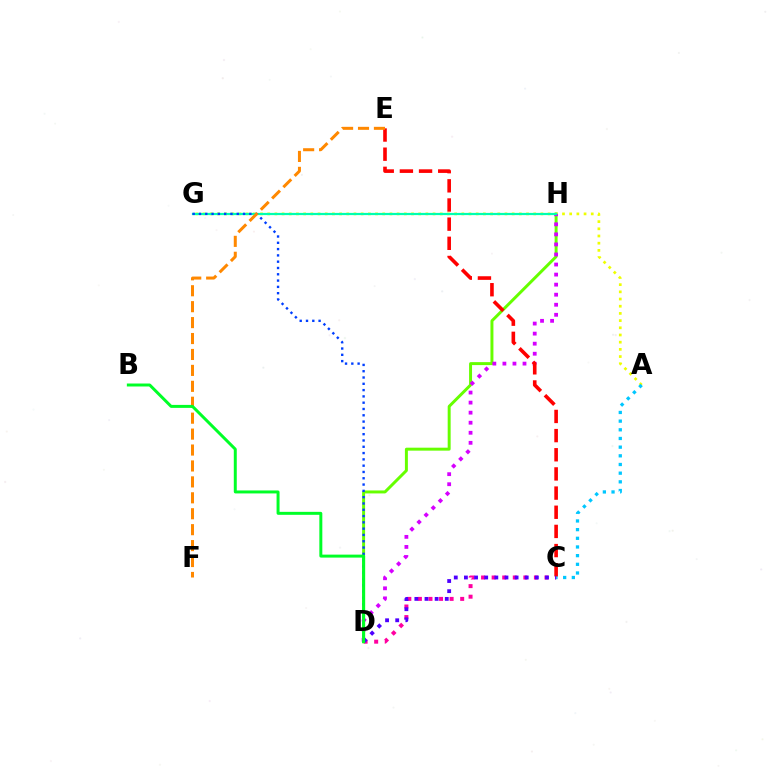{('D', 'H'): [{'color': '#66ff00', 'line_style': 'solid', 'thickness': 2.13}, {'color': '#d600ff', 'line_style': 'dotted', 'thickness': 2.73}], ('A', 'G'): [{'color': '#eeff00', 'line_style': 'dotted', 'thickness': 1.95}], ('A', 'C'): [{'color': '#00c7ff', 'line_style': 'dotted', 'thickness': 2.36}], ('G', 'H'): [{'color': '#00ffaf', 'line_style': 'solid', 'thickness': 1.59}], ('D', 'G'): [{'color': '#003fff', 'line_style': 'dotted', 'thickness': 1.71}], ('C', 'D'): [{'color': '#ff00a0', 'line_style': 'dotted', 'thickness': 2.87}, {'color': '#4f00ff', 'line_style': 'dotted', 'thickness': 2.75}], ('C', 'E'): [{'color': '#ff0000', 'line_style': 'dashed', 'thickness': 2.6}], ('E', 'F'): [{'color': '#ff8800', 'line_style': 'dashed', 'thickness': 2.16}], ('B', 'D'): [{'color': '#00ff27', 'line_style': 'solid', 'thickness': 2.14}]}